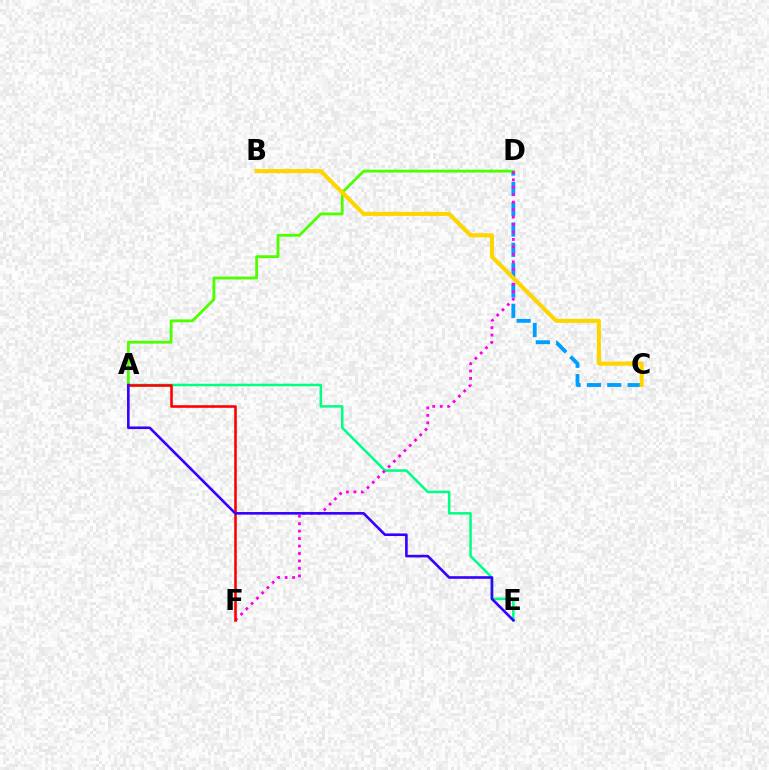{('C', 'D'): [{'color': '#009eff', 'line_style': 'dashed', 'thickness': 2.76}], ('A', 'E'): [{'color': '#00ff86', 'line_style': 'solid', 'thickness': 1.82}, {'color': '#3700ff', 'line_style': 'solid', 'thickness': 1.89}], ('A', 'D'): [{'color': '#4fff00', 'line_style': 'solid', 'thickness': 2.04}], ('D', 'F'): [{'color': '#ff00ed', 'line_style': 'dotted', 'thickness': 2.03}], ('B', 'C'): [{'color': '#ffd500', 'line_style': 'solid', 'thickness': 2.93}], ('A', 'F'): [{'color': '#ff0000', 'line_style': 'solid', 'thickness': 1.87}]}